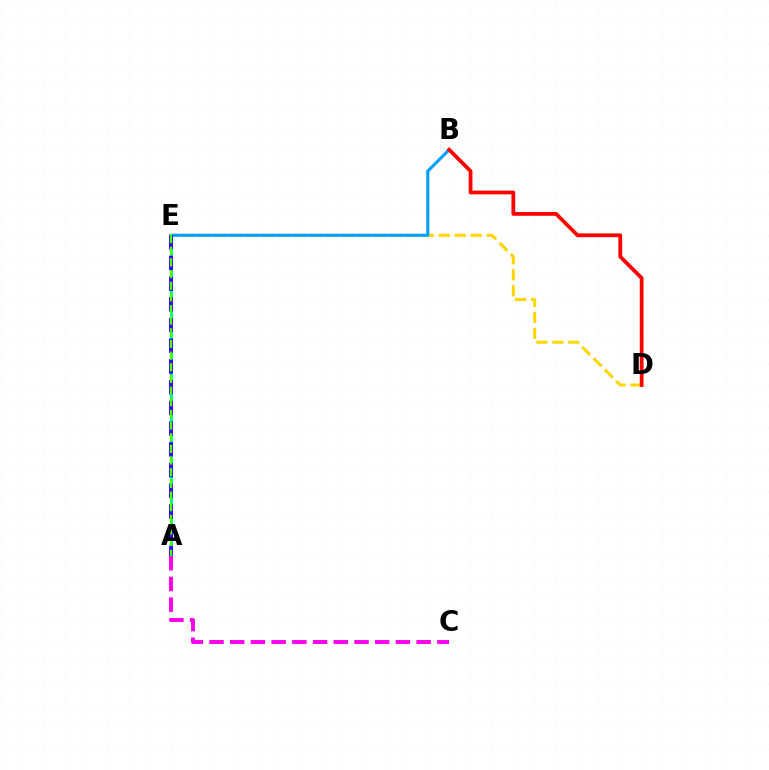{('D', 'E'): [{'color': '#ffd500', 'line_style': 'dashed', 'thickness': 2.17}], ('B', 'E'): [{'color': '#009eff', 'line_style': 'solid', 'thickness': 2.22}], ('A', 'E'): [{'color': '#00ff86', 'line_style': 'solid', 'thickness': 2.22}, {'color': '#3700ff', 'line_style': 'dashed', 'thickness': 2.81}, {'color': '#4fff00', 'line_style': 'dashed', 'thickness': 1.58}], ('A', 'C'): [{'color': '#ff00ed', 'line_style': 'dashed', 'thickness': 2.81}], ('B', 'D'): [{'color': '#ff0000', 'line_style': 'solid', 'thickness': 2.72}]}